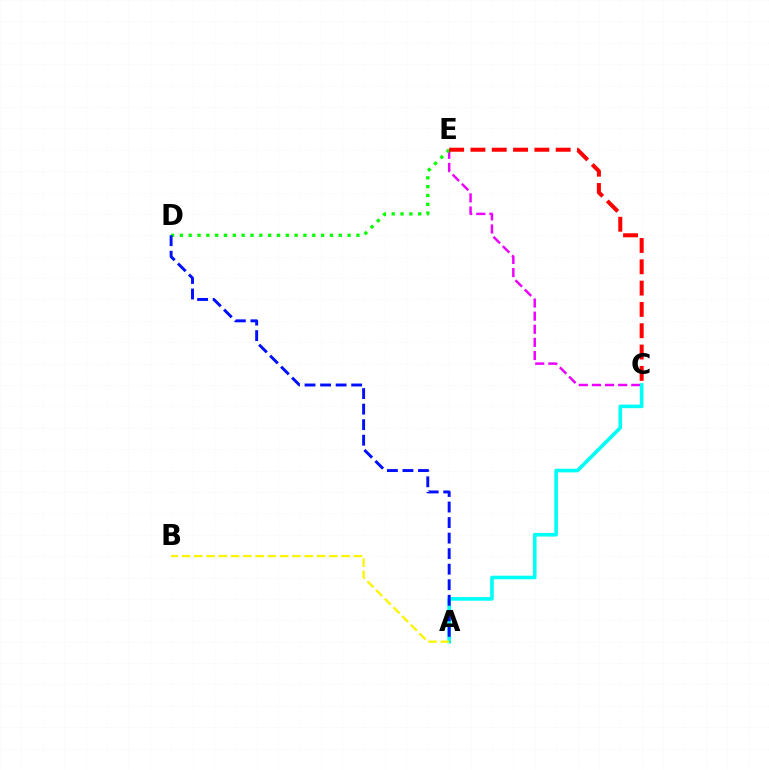{('C', 'E'): [{'color': '#ee00ff', 'line_style': 'dashed', 'thickness': 1.78}, {'color': '#ff0000', 'line_style': 'dashed', 'thickness': 2.9}], ('A', 'C'): [{'color': '#00fff6', 'line_style': 'solid', 'thickness': 2.61}], ('D', 'E'): [{'color': '#08ff00', 'line_style': 'dotted', 'thickness': 2.4}], ('A', 'D'): [{'color': '#0010ff', 'line_style': 'dashed', 'thickness': 2.11}], ('A', 'B'): [{'color': '#fcf500', 'line_style': 'dashed', 'thickness': 1.67}]}